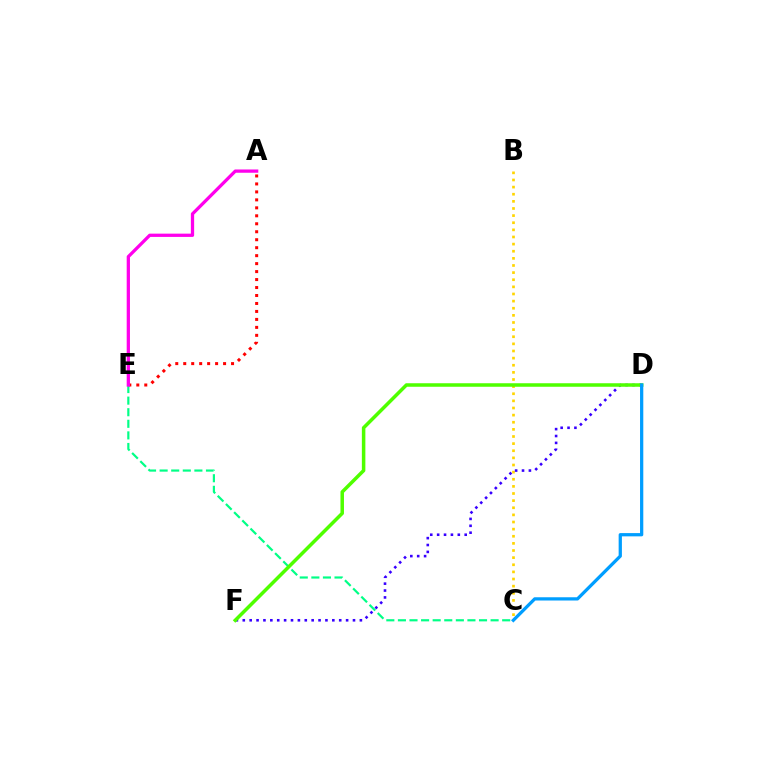{('A', 'E'): [{'color': '#ff0000', 'line_style': 'dotted', 'thickness': 2.17}, {'color': '#ff00ed', 'line_style': 'solid', 'thickness': 2.36}], ('B', 'C'): [{'color': '#ffd500', 'line_style': 'dotted', 'thickness': 1.94}], ('D', 'F'): [{'color': '#3700ff', 'line_style': 'dotted', 'thickness': 1.87}, {'color': '#4fff00', 'line_style': 'solid', 'thickness': 2.53}], ('C', 'E'): [{'color': '#00ff86', 'line_style': 'dashed', 'thickness': 1.57}], ('C', 'D'): [{'color': '#009eff', 'line_style': 'solid', 'thickness': 2.34}]}